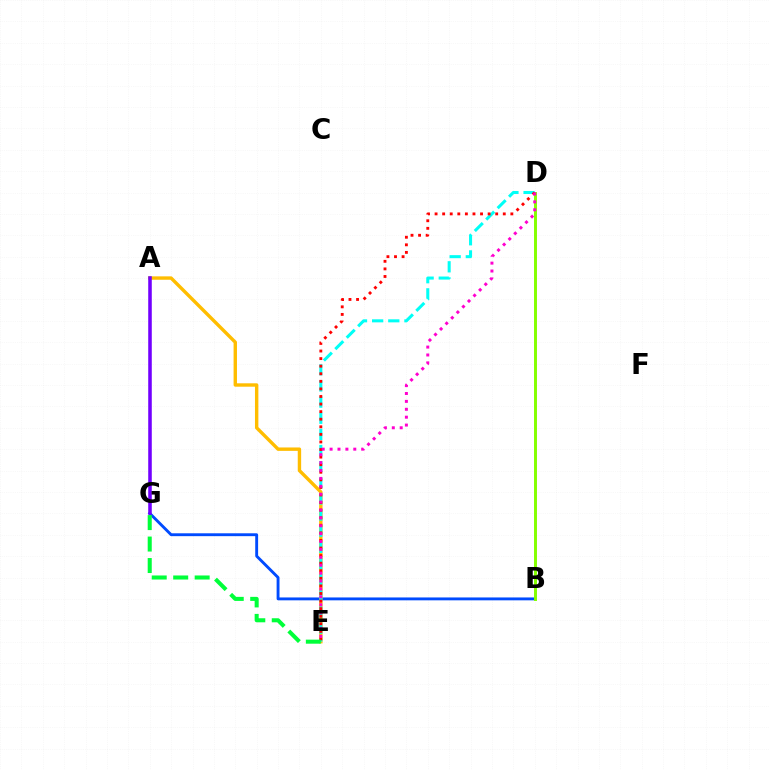{('B', 'G'): [{'color': '#004bff', 'line_style': 'solid', 'thickness': 2.07}], ('B', 'D'): [{'color': '#84ff00', 'line_style': 'solid', 'thickness': 2.13}], ('A', 'E'): [{'color': '#ffbd00', 'line_style': 'solid', 'thickness': 2.45}], ('D', 'E'): [{'color': '#00fff6', 'line_style': 'dashed', 'thickness': 2.19}, {'color': '#ff0000', 'line_style': 'dotted', 'thickness': 2.06}, {'color': '#ff00cf', 'line_style': 'dotted', 'thickness': 2.15}], ('A', 'G'): [{'color': '#7200ff', 'line_style': 'solid', 'thickness': 2.56}], ('E', 'G'): [{'color': '#00ff39', 'line_style': 'dashed', 'thickness': 2.92}]}